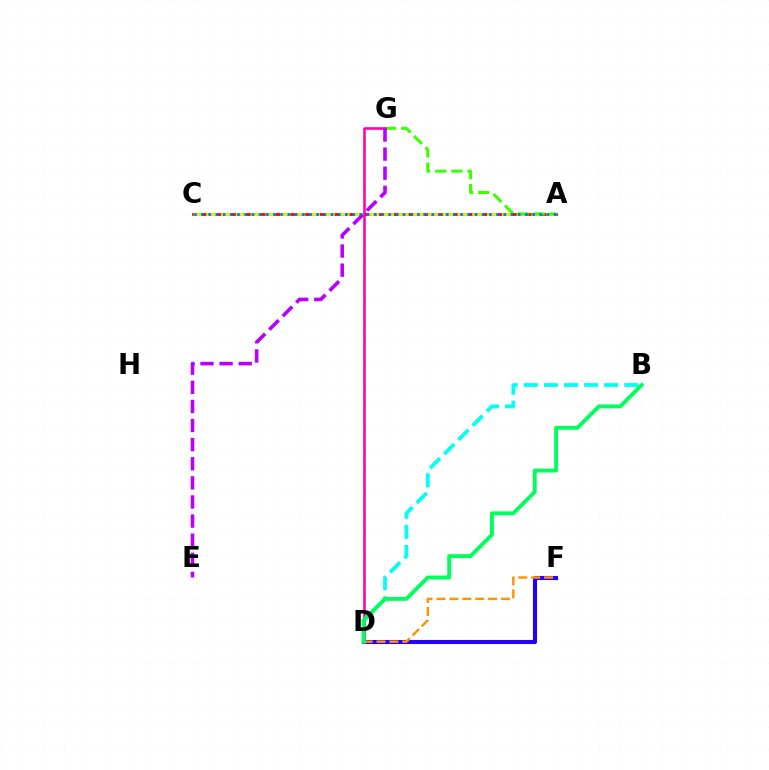{('B', 'D'): [{'color': '#00fff6', 'line_style': 'dashed', 'thickness': 2.73}, {'color': '#00ff5c', 'line_style': 'solid', 'thickness': 2.8}], ('D', 'F'): [{'color': '#2500ff', 'line_style': 'solid', 'thickness': 2.94}, {'color': '#ff9400', 'line_style': 'dashed', 'thickness': 1.75}], ('A', 'C'): [{'color': '#ff0000', 'line_style': 'solid', 'thickness': 2.03}, {'color': '#d1ff00', 'line_style': 'dashed', 'thickness': 2.01}, {'color': '#0074ff', 'line_style': 'dotted', 'thickness': 1.96}], ('A', 'G'): [{'color': '#3dff00', 'line_style': 'dashed', 'thickness': 2.18}], ('D', 'G'): [{'color': '#ff00ac', 'line_style': 'solid', 'thickness': 1.85}], ('E', 'G'): [{'color': '#b900ff', 'line_style': 'dashed', 'thickness': 2.6}]}